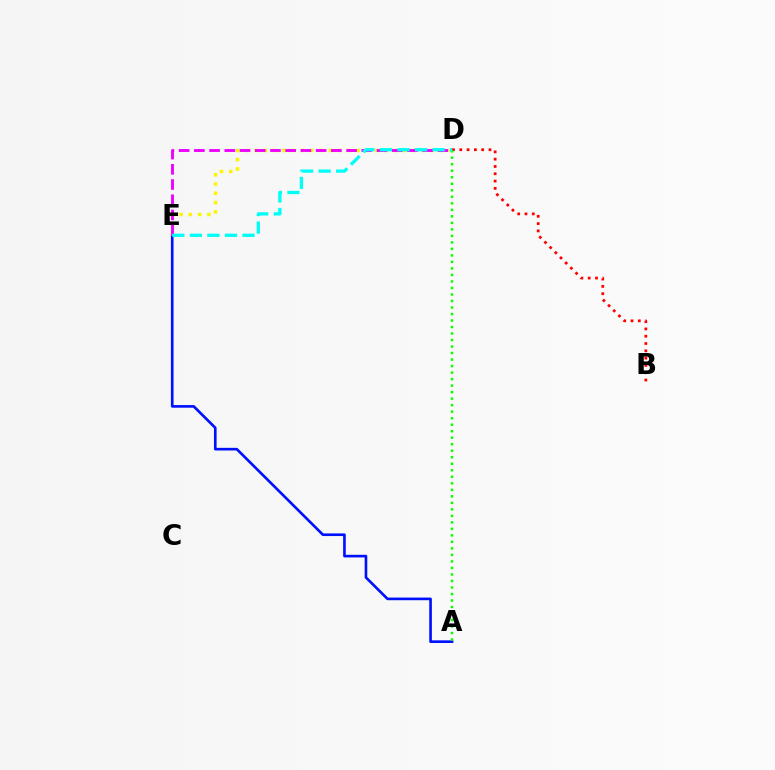{('A', 'E'): [{'color': '#0010ff', 'line_style': 'solid', 'thickness': 1.9}], ('D', 'E'): [{'color': '#fcf500', 'line_style': 'dotted', 'thickness': 2.52}, {'color': '#ee00ff', 'line_style': 'dashed', 'thickness': 2.07}, {'color': '#00fff6', 'line_style': 'dashed', 'thickness': 2.38}], ('B', 'D'): [{'color': '#ff0000', 'line_style': 'dotted', 'thickness': 1.98}], ('A', 'D'): [{'color': '#08ff00', 'line_style': 'dotted', 'thickness': 1.77}]}